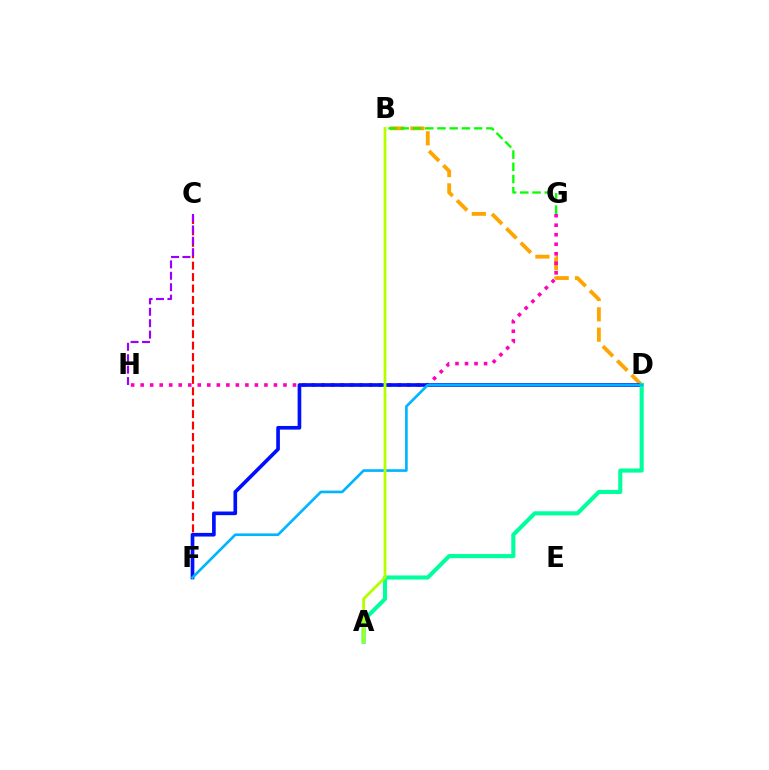{('B', 'D'): [{'color': '#ffa500', 'line_style': 'dashed', 'thickness': 2.76}], ('G', 'H'): [{'color': '#ff00bd', 'line_style': 'dotted', 'thickness': 2.59}], ('C', 'F'): [{'color': '#ff0000', 'line_style': 'dashed', 'thickness': 1.55}], ('B', 'G'): [{'color': '#08ff00', 'line_style': 'dashed', 'thickness': 1.66}], ('D', 'F'): [{'color': '#0010ff', 'line_style': 'solid', 'thickness': 2.63}, {'color': '#00b5ff', 'line_style': 'solid', 'thickness': 1.91}], ('A', 'D'): [{'color': '#00ff9d', 'line_style': 'solid', 'thickness': 2.95}], ('C', 'H'): [{'color': '#9b00ff', 'line_style': 'dashed', 'thickness': 1.55}], ('A', 'B'): [{'color': '#b3ff00', 'line_style': 'solid', 'thickness': 2.02}]}